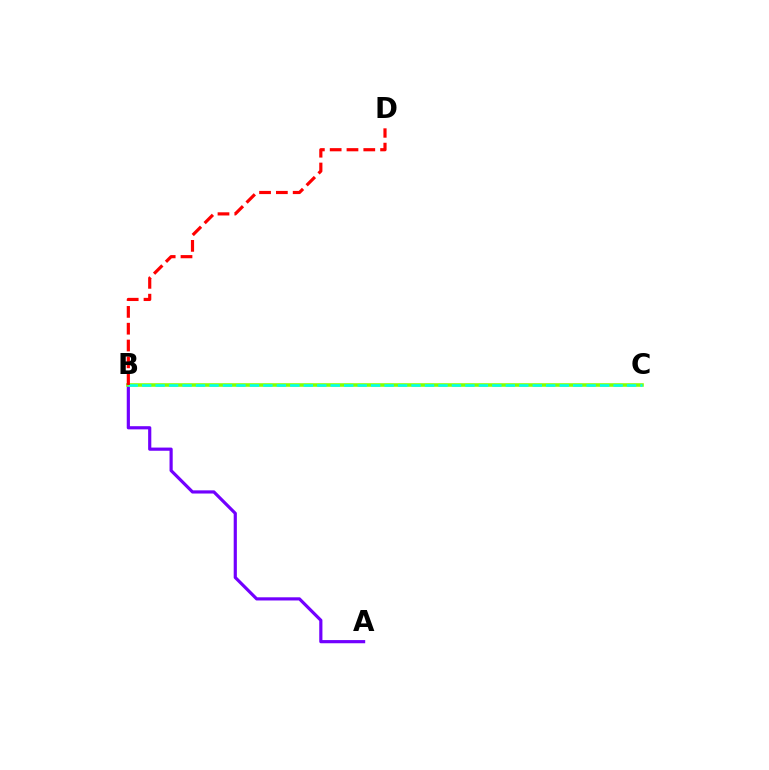{('A', 'B'): [{'color': '#7200ff', 'line_style': 'solid', 'thickness': 2.29}], ('B', 'C'): [{'color': '#84ff00', 'line_style': 'solid', 'thickness': 2.57}, {'color': '#00fff6', 'line_style': 'dashed', 'thickness': 1.83}], ('B', 'D'): [{'color': '#ff0000', 'line_style': 'dashed', 'thickness': 2.28}]}